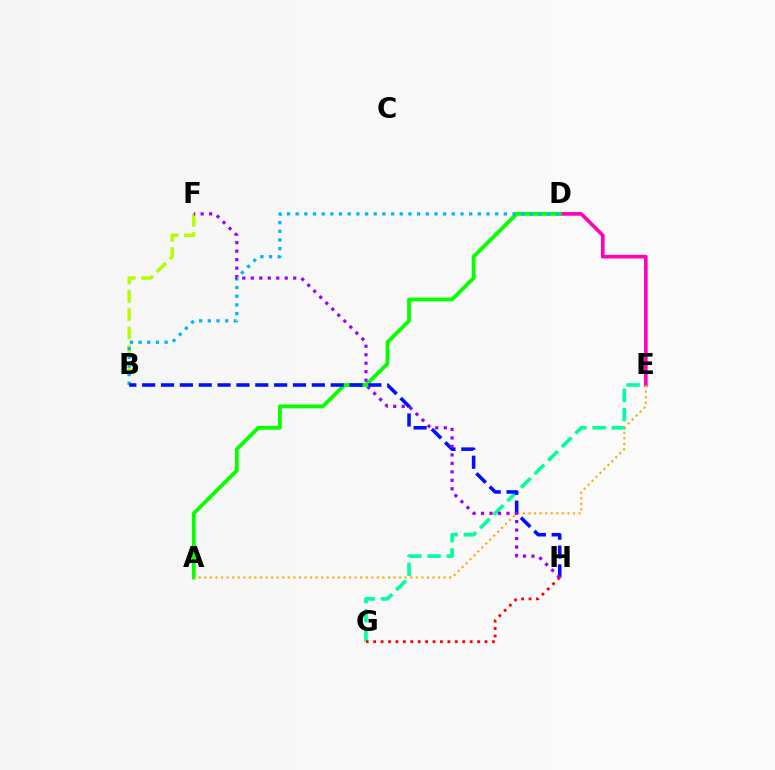{('E', 'G'): [{'color': '#00ff9d', 'line_style': 'dashed', 'thickness': 2.61}], ('D', 'E'): [{'color': '#ff00bd', 'line_style': 'solid', 'thickness': 2.62}], ('A', 'D'): [{'color': '#08ff00', 'line_style': 'solid', 'thickness': 2.76}], ('A', 'E'): [{'color': '#ffa500', 'line_style': 'dotted', 'thickness': 1.51}], ('B', 'F'): [{'color': '#b3ff00', 'line_style': 'dashed', 'thickness': 2.49}], ('B', 'D'): [{'color': '#00b5ff', 'line_style': 'dotted', 'thickness': 2.36}], ('B', 'H'): [{'color': '#0010ff', 'line_style': 'dashed', 'thickness': 2.56}], ('G', 'H'): [{'color': '#ff0000', 'line_style': 'dotted', 'thickness': 2.02}], ('F', 'H'): [{'color': '#9b00ff', 'line_style': 'dotted', 'thickness': 2.3}]}